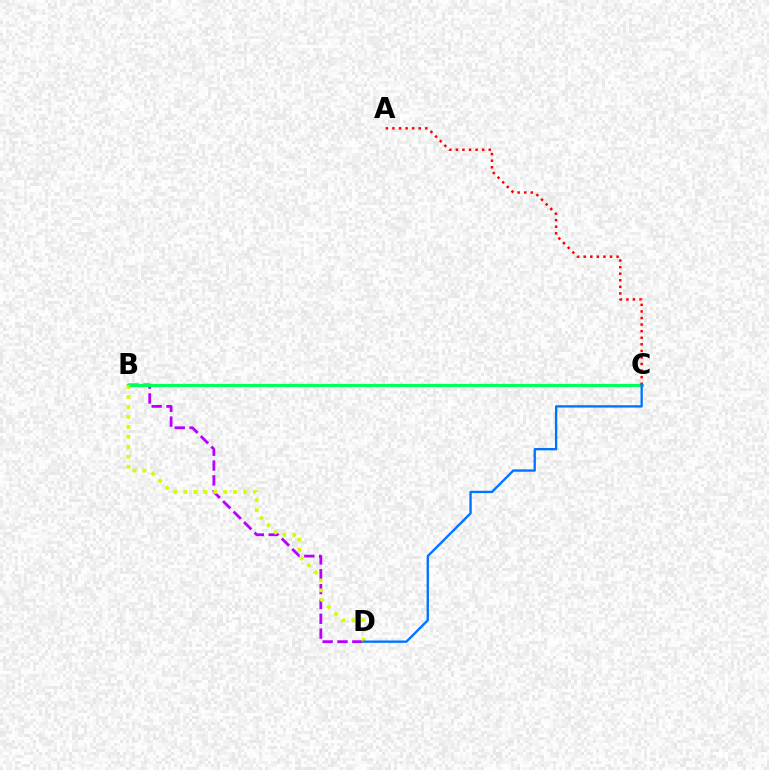{('B', 'D'): [{'color': '#b900ff', 'line_style': 'dashed', 'thickness': 2.02}, {'color': '#d1ff00', 'line_style': 'dotted', 'thickness': 2.7}], ('B', 'C'): [{'color': '#00ff5c', 'line_style': 'solid', 'thickness': 2.29}], ('A', 'C'): [{'color': '#ff0000', 'line_style': 'dotted', 'thickness': 1.79}], ('C', 'D'): [{'color': '#0074ff', 'line_style': 'solid', 'thickness': 1.69}]}